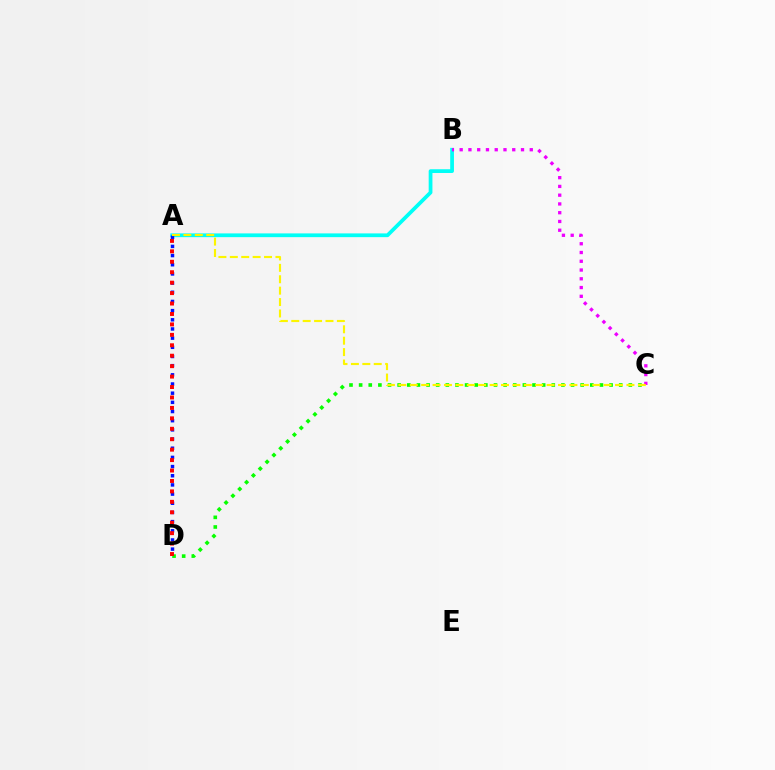{('C', 'D'): [{'color': '#08ff00', 'line_style': 'dotted', 'thickness': 2.62}], ('A', 'B'): [{'color': '#00fff6', 'line_style': 'solid', 'thickness': 2.7}], ('B', 'C'): [{'color': '#ee00ff', 'line_style': 'dotted', 'thickness': 2.38}], ('A', 'D'): [{'color': '#0010ff', 'line_style': 'dotted', 'thickness': 2.49}, {'color': '#ff0000', 'line_style': 'dotted', 'thickness': 2.84}], ('A', 'C'): [{'color': '#fcf500', 'line_style': 'dashed', 'thickness': 1.55}]}